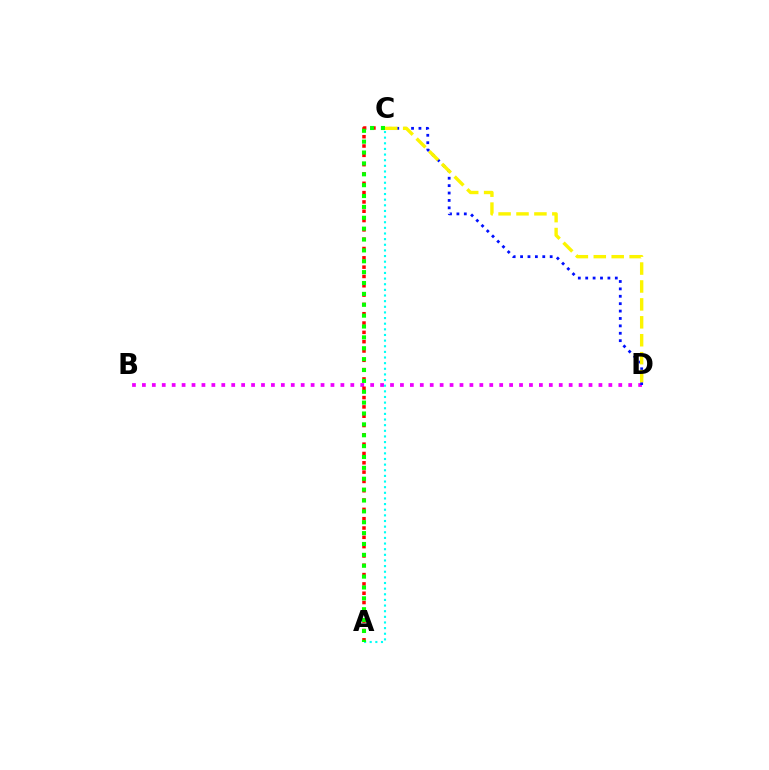{('B', 'D'): [{'color': '#ee00ff', 'line_style': 'dotted', 'thickness': 2.7}], ('A', 'C'): [{'color': '#00fff6', 'line_style': 'dotted', 'thickness': 1.53}, {'color': '#ff0000', 'line_style': 'dotted', 'thickness': 2.53}, {'color': '#08ff00', 'line_style': 'dotted', 'thickness': 2.95}], ('C', 'D'): [{'color': '#0010ff', 'line_style': 'dotted', 'thickness': 2.01}, {'color': '#fcf500', 'line_style': 'dashed', 'thickness': 2.43}]}